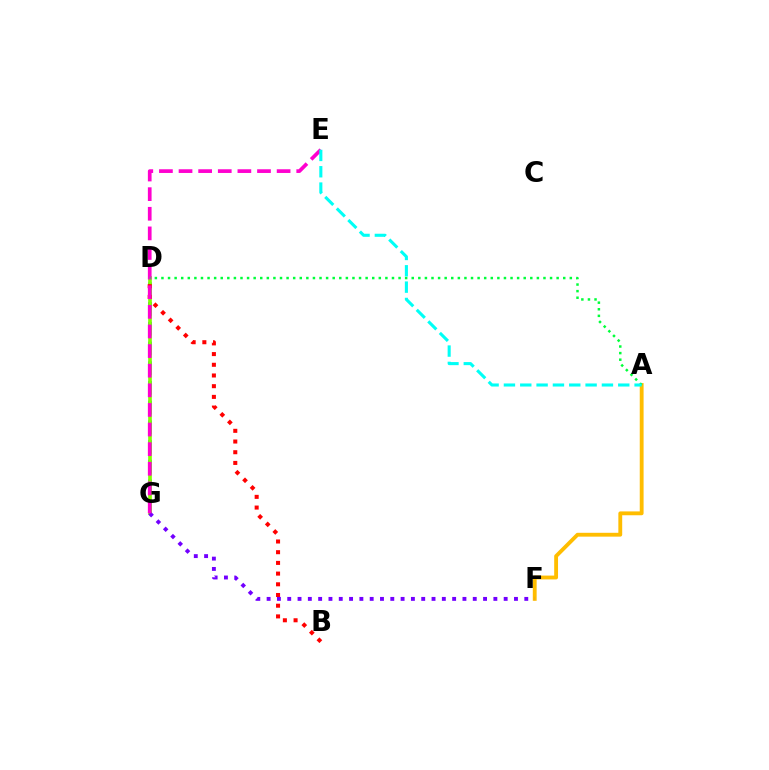{('D', 'G'): [{'color': '#004bff', 'line_style': 'dashed', 'thickness': 2.68}, {'color': '#84ff00', 'line_style': 'solid', 'thickness': 2.66}], ('B', 'D'): [{'color': '#ff0000', 'line_style': 'dotted', 'thickness': 2.91}], ('A', 'F'): [{'color': '#ffbd00', 'line_style': 'solid', 'thickness': 2.77}], ('F', 'G'): [{'color': '#7200ff', 'line_style': 'dotted', 'thickness': 2.8}], ('E', 'G'): [{'color': '#ff00cf', 'line_style': 'dashed', 'thickness': 2.66}], ('A', 'D'): [{'color': '#00ff39', 'line_style': 'dotted', 'thickness': 1.79}], ('A', 'E'): [{'color': '#00fff6', 'line_style': 'dashed', 'thickness': 2.22}]}